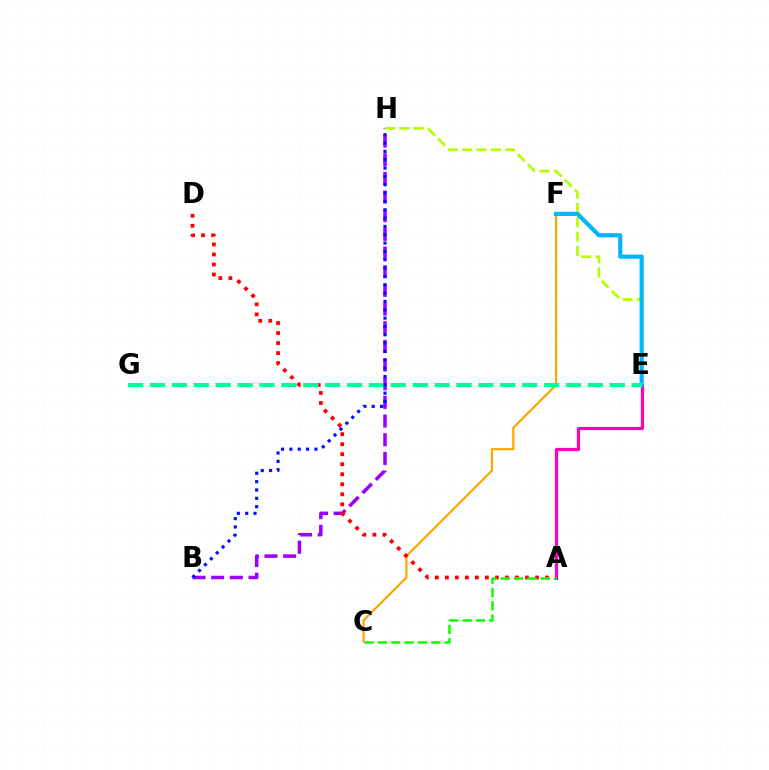{('A', 'E'): [{'color': '#ff00bd', 'line_style': 'solid', 'thickness': 2.31}], ('C', 'F'): [{'color': '#ffa500', 'line_style': 'solid', 'thickness': 1.58}], ('B', 'H'): [{'color': '#9b00ff', 'line_style': 'dashed', 'thickness': 2.54}, {'color': '#0010ff', 'line_style': 'dotted', 'thickness': 2.27}], ('E', 'H'): [{'color': '#b3ff00', 'line_style': 'dashed', 'thickness': 1.95}], ('A', 'D'): [{'color': '#ff0000', 'line_style': 'dotted', 'thickness': 2.72}], ('E', 'F'): [{'color': '#00b5ff', 'line_style': 'solid', 'thickness': 2.99}], ('E', 'G'): [{'color': '#00ff9d', 'line_style': 'dashed', 'thickness': 2.97}], ('A', 'C'): [{'color': '#08ff00', 'line_style': 'dashed', 'thickness': 1.81}]}